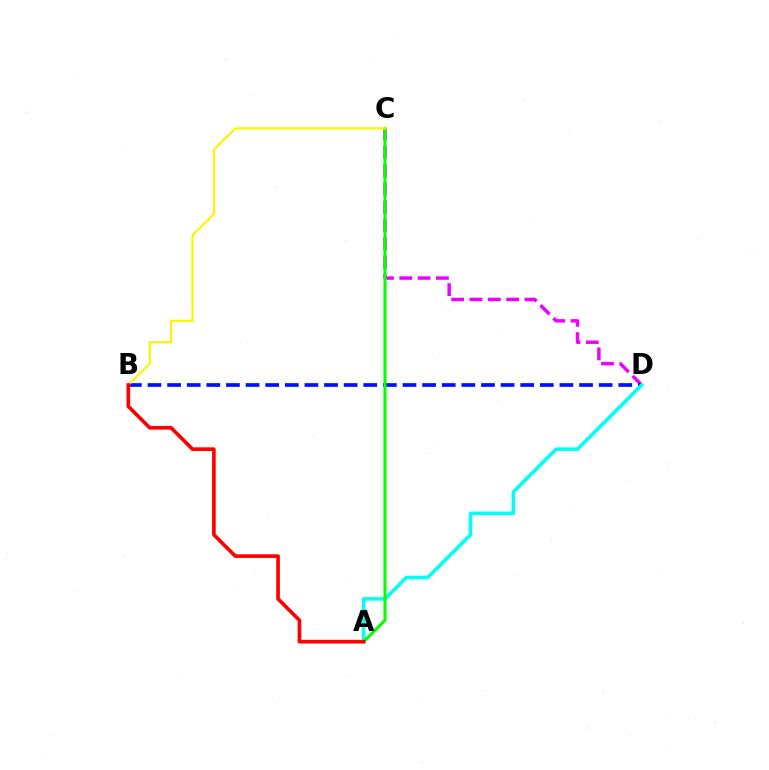{('C', 'D'): [{'color': '#ee00ff', 'line_style': 'dashed', 'thickness': 2.49}], ('B', 'D'): [{'color': '#0010ff', 'line_style': 'dashed', 'thickness': 2.66}], ('A', 'D'): [{'color': '#00fff6', 'line_style': 'solid', 'thickness': 2.56}], ('A', 'C'): [{'color': '#08ff00', 'line_style': 'solid', 'thickness': 2.21}], ('B', 'C'): [{'color': '#fcf500', 'line_style': 'solid', 'thickness': 1.56}], ('A', 'B'): [{'color': '#ff0000', 'line_style': 'solid', 'thickness': 2.63}]}